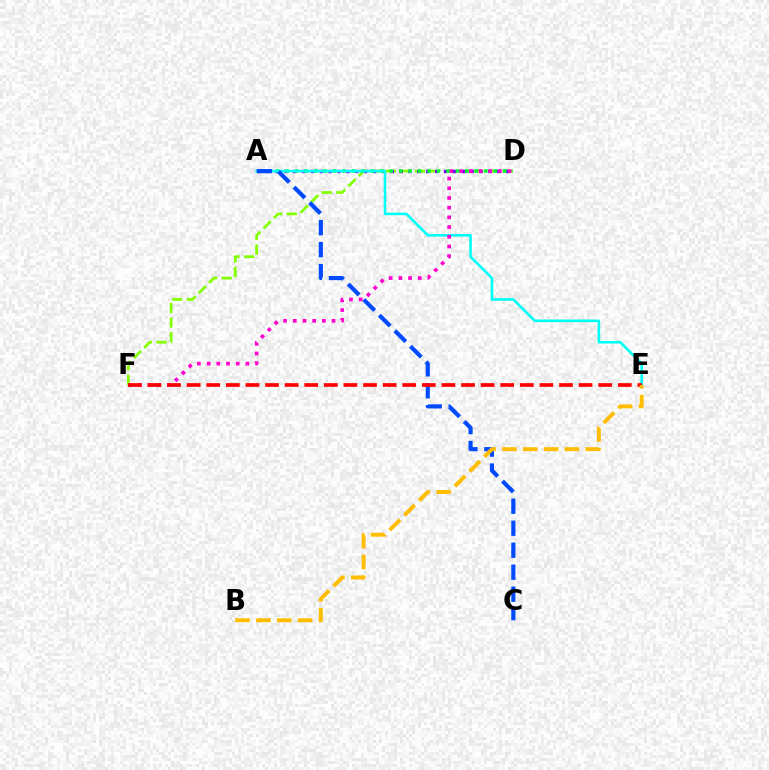{('D', 'F'): [{'color': '#84ff00', 'line_style': 'dashed', 'thickness': 1.98}, {'color': '#ff00cf', 'line_style': 'dotted', 'thickness': 2.64}], ('A', 'D'): [{'color': '#7200ff', 'line_style': 'dotted', 'thickness': 2.41}, {'color': '#00ff39', 'line_style': 'dotted', 'thickness': 2.57}], ('A', 'E'): [{'color': '#00fff6', 'line_style': 'solid', 'thickness': 1.87}], ('A', 'C'): [{'color': '#004bff', 'line_style': 'dashed', 'thickness': 2.99}], ('E', 'F'): [{'color': '#ff0000', 'line_style': 'dashed', 'thickness': 2.66}], ('B', 'E'): [{'color': '#ffbd00', 'line_style': 'dashed', 'thickness': 2.83}]}